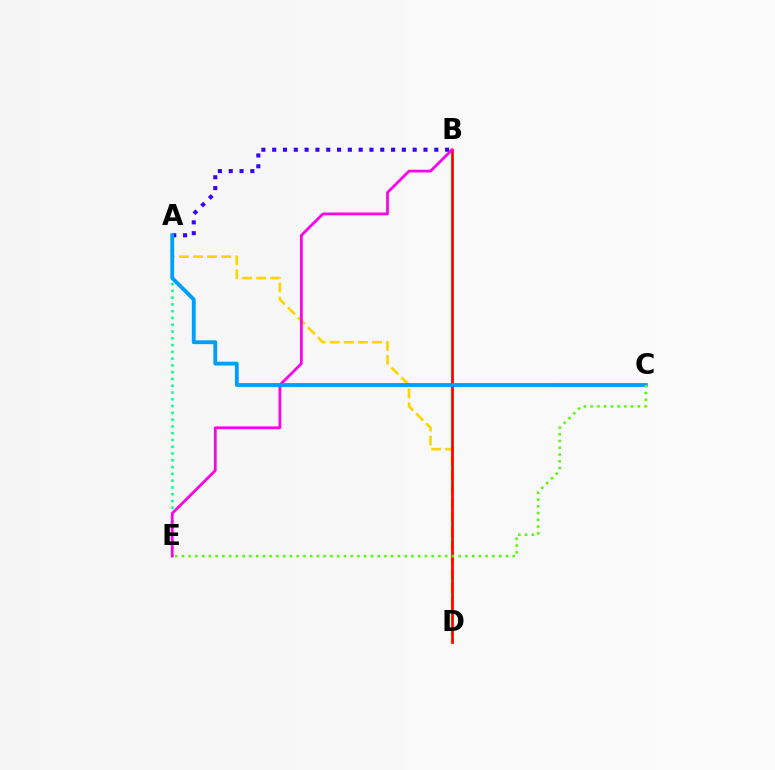{('A', 'B'): [{'color': '#3700ff', 'line_style': 'dotted', 'thickness': 2.94}], ('A', 'D'): [{'color': '#ffd500', 'line_style': 'dashed', 'thickness': 1.91}], ('B', 'D'): [{'color': '#ff0000', 'line_style': 'solid', 'thickness': 1.97}], ('A', 'E'): [{'color': '#00ff86', 'line_style': 'dotted', 'thickness': 1.84}], ('B', 'E'): [{'color': '#ff00ed', 'line_style': 'solid', 'thickness': 1.99}], ('A', 'C'): [{'color': '#009eff', 'line_style': 'solid', 'thickness': 2.76}], ('C', 'E'): [{'color': '#4fff00', 'line_style': 'dotted', 'thickness': 1.83}]}